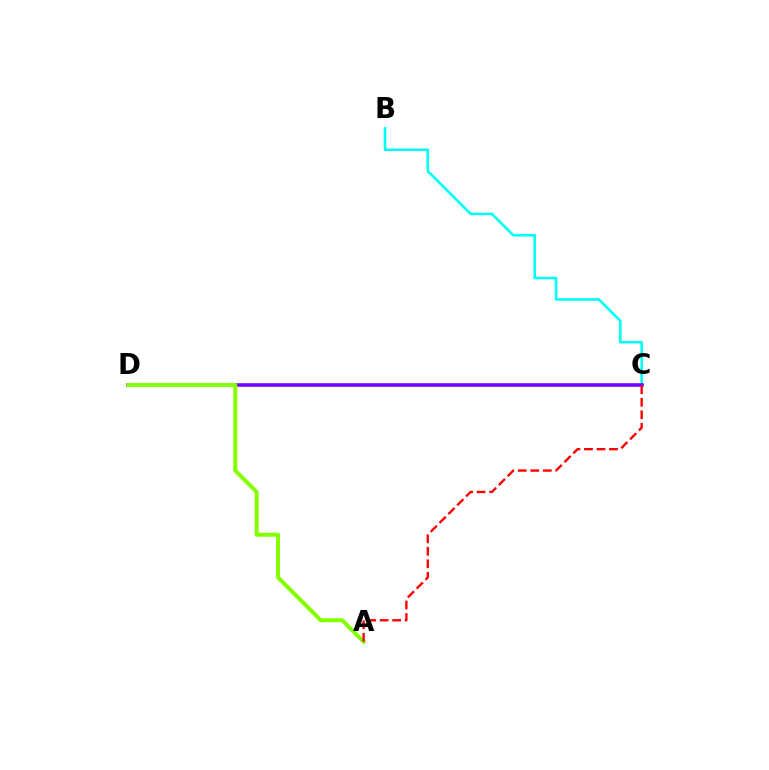{('B', 'C'): [{'color': '#00fff6', 'line_style': 'solid', 'thickness': 1.86}], ('C', 'D'): [{'color': '#7200ff', 'line_style': 'solid', 'thickness': 2.56}], ('A', 'D'): [{'color': '#84ff00', 'line_style': 'solid', 'thickness': 2.88}], ('A', 'C'): [{'color': '#ff0000', 'line_style': 'dashed', 'thickness': 1.7}]}